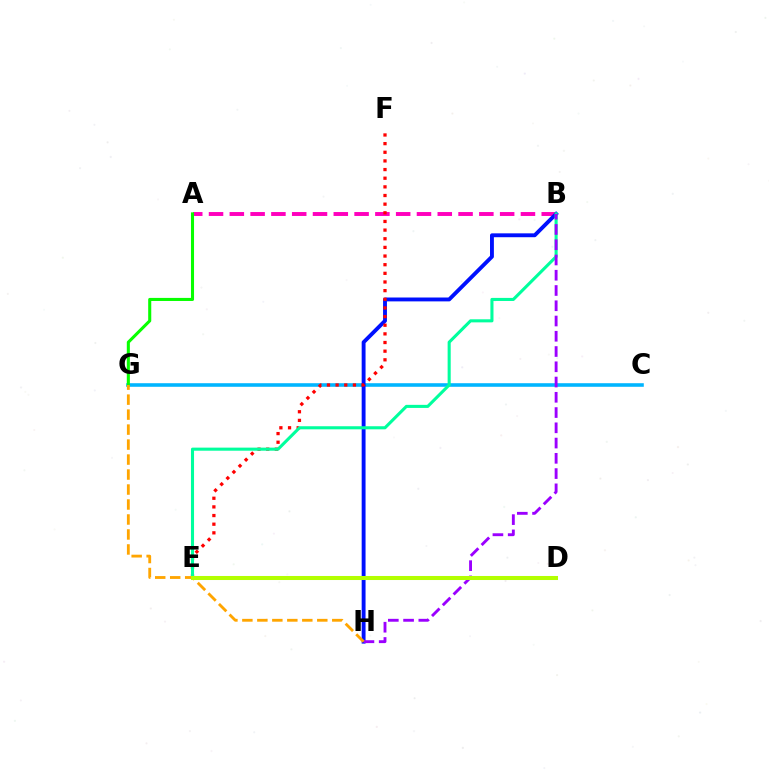{('A', 'B'): [{'color': '#ff00bd', 'line_style': 'dashed', 'thickness': 2.82}], ('C', 'G'): [{'color': '#00b5ff', 'line_style': 'solid', 'thickness': 2.57}], ('B', 'H'): [{'color': '#0010ff', 'line_style': 'solid', 'thickness': 2.79}, {'color': '#9b00ff', 'line_style': 'dashed', 'thickness': 2.07}], ('E', 'F'): [{'color': '#ff0000', 'line_style': 'dotted', 'thickness': 2.35}], ('B', 'E'): [{'color': '#00ff9d', 'line_style': 'solid', 'thickness': 2.22}], ('A', 'G'): [{'color': '#08ff00', 'line_style': 'solid', 'thickness': 2.21}], ('G', 'H'): [{'color': '#ffa500', 'line_style': 'dashed', 'thickness': 2.04}], ('D', 'E'): [{'color': '#b3ff00', 'line_style': 'solid', 'thickness': 2.91}]}